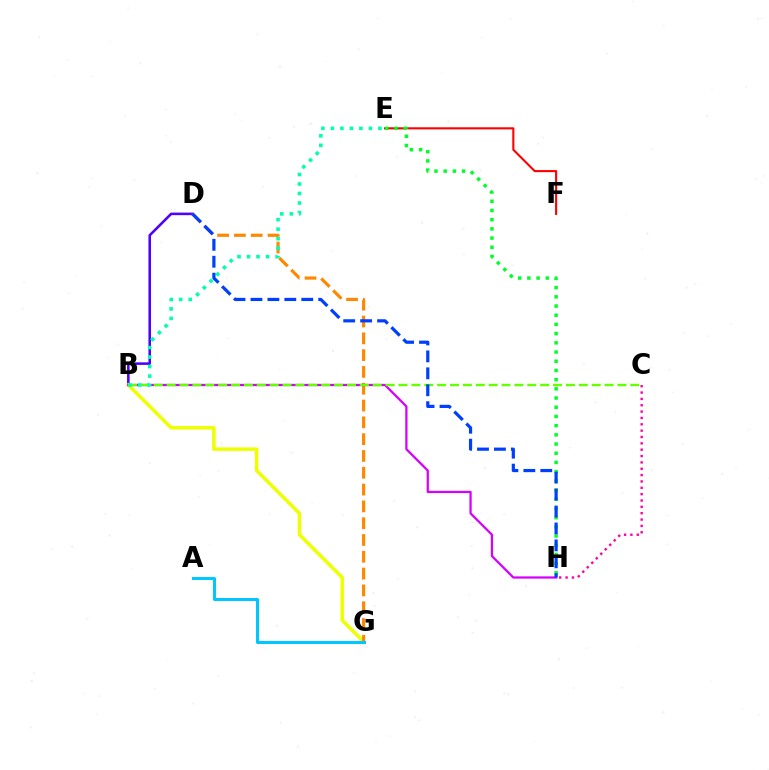{('C', 'H'): [{'color': '#ff00a0', 'line_style': 'dotted', 'thickness': 1.73}], ('B', 'D'): [{'color': '#4f00ff', 'line_style': 'solid', 'thickness': 1.85}], ('E', 'F'): [{'color': '#ff0000', 'line_style': 'solid', 'thickness': 1.5}], ('B', 'G'): [{'color': '#eeff00', 'line_style': 'solid', 'thickness': 2.51}], ('D', 'G'): [{'color': '#ff8800', 'line_style': 'dashed', 'thickness': 2.28}], ('B', 'H'): [{'color': '#d600ff', 'line_style': 'solid', 'thickness': 1.62}], ('E', 'H'): [{'color': '#00ff27', 'line_style': 'dotted', 'thickness': 2.5}], ('B', 'C'): [{'color': '#66ff00', 'line_style': 'dashed', 'thickness': 1.75}], ('B', 'E'): [{'color': '#00ffaf', 'line_style': 'dotted', 'thickness': 2.58}], ('A', 'G'): [{'color': '#00c7ff', 'line_style': 'solid', 'thickness': 2.17}], ('D', 'H'): [{'color': '#003fff', 'line_style': 'dashed', 'thickness': 2.3}]}